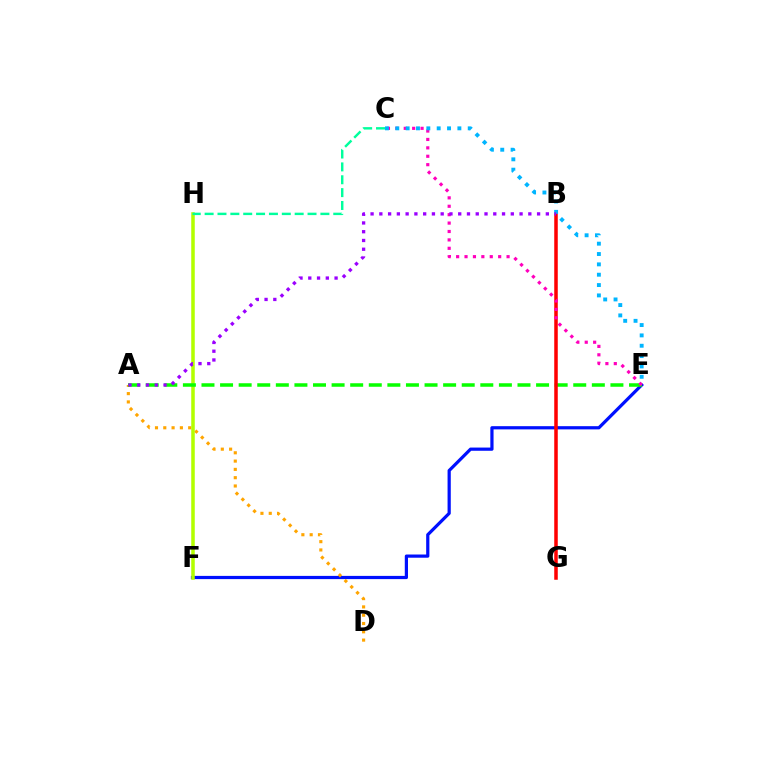{('E', 'F'): [{'color': '#0010ff', 'line_style': 'solid', 'thickness': 2.31}], ('A', 'D'): [{'color': '#ffa500', 'line_style': 'dotted', 'thickness': 2.25}], ('F', 'H'): [{'color': '#b3ff00', 'line_style': 'solid', 'thickness': 2.54}], ('A', 'E'): [{'color': '#08ff00', 'line_style': 'dashed', 'thickness': 2.53}], ('B', 'G'): [{'color': '#ff0000', 'line_style': 'solid', 'thickness': 2.53}], ('C', 'E'): [{'color': '#ff00bd', 'line_style': 'dotted', 'thickness': 2.28}, {'color': '#00b5ff', 'line_style': 'dotted', 'thickness': 2.81}], ('C', 'H'): [{'color': '#00ff9d', 'line_style': 'dashed', 'thickness': 1.75}], ('A', 'B'): [{'color': '#9b00ff', 'line_style': 'dotted', 'thickness': 2.38}]}